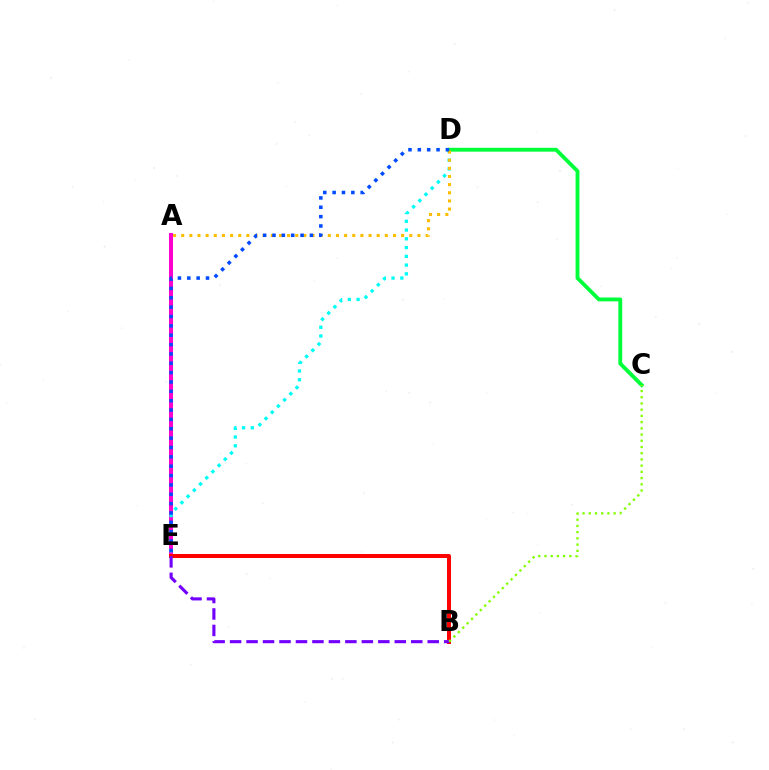{('A', 'E'): [{'color': '#ff00cf', 'line_style': 'solid', 'thickness': 2.87}], ('B', 'E'): [{'color': '#ff0000', 'line_style': 'solid', 'thickness': 2.87}, {'color': '#7200ff', 'line_style': 'dashed', 'thickness': 2.24}], ('D', 'E'): [{'color': '#00fff6', 'line_style': 'dotted', 'thickness': 2.38}, {'color': '#004bff', 'line_style': 'dotted', 'thickness': 2.54}], ('C', 'D'): [{'color': '#00ff39', 'line_style': 'solid', 'thickness': 2.77}], ('B', 'C'): [{'color': '#84ff00', 'line_style': 'dotted', 'thickness': 1.69}], ('A', 'D'): [{'color': '#ffbd00', 'line_style': 'dotted', 'thickness': 2.21}]}